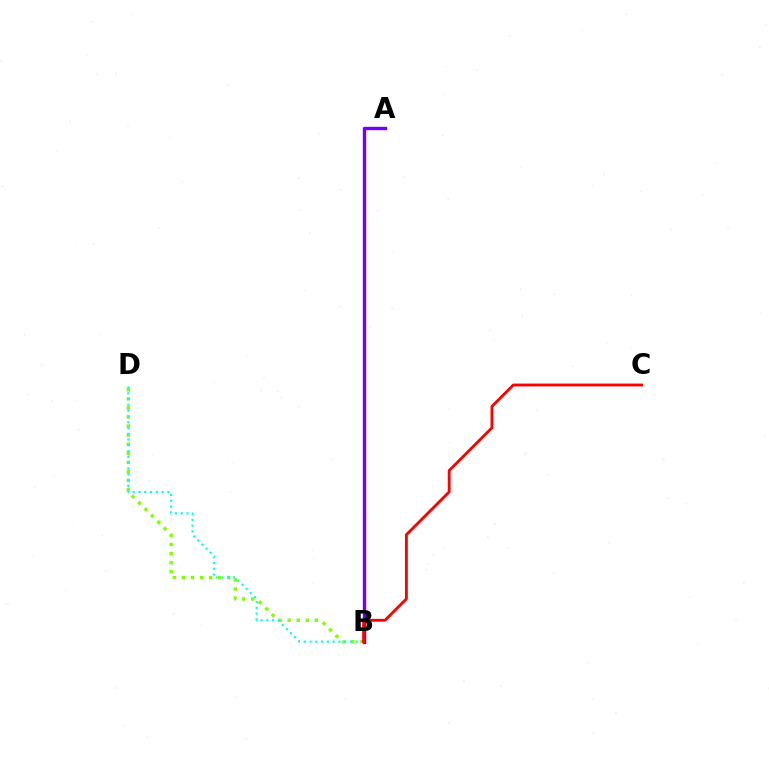{('A', 'B'): [{'color': '#7200ff', 'line_style': 'solid', 'thickness': 2.44}], ('B', 'D'): [{'color': '#84ff00', 'line_style': 'dotted', 'thickness': 2.46}, {'color': '#00fff6', 'line_style': 'dotted', 'thickness': 1.57}], ('B', 'C'): [{'color': '#ff0000', 'line_style': 'solid', 'thickness': 2.05}]}